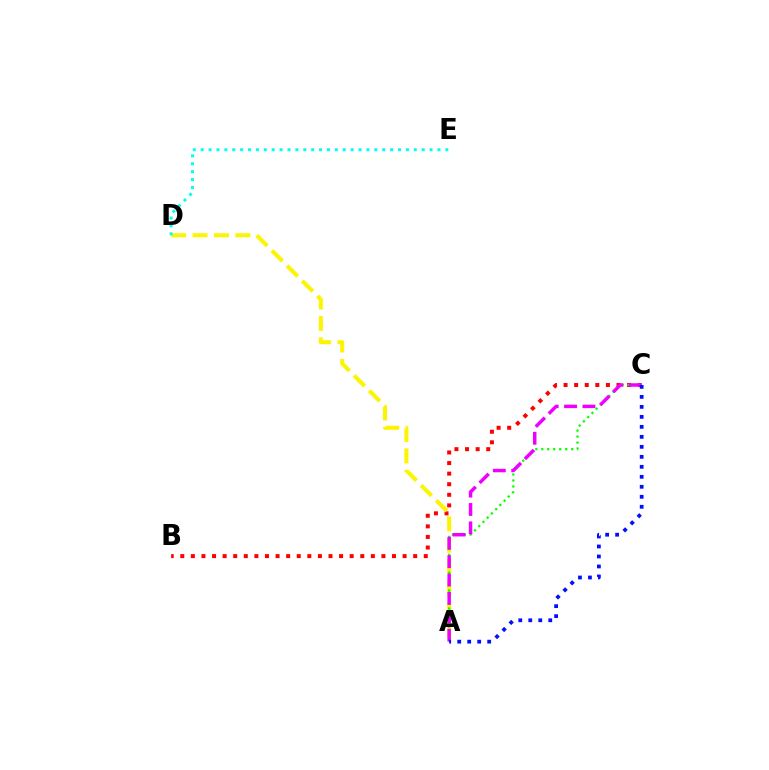{('B', 'C'): [{'color': '#ff0000', 'line_style': 'dotted', 'thickness': 2.88}], ('A', 'D'): [{'color': '#fcf500', 'line_style': 'dashed', 'thickness': 2.91}], ('D', 'E'): [{'color': '#00fff6', 'line_style': 'dotted', 'thickness': 2.14}], ('A', 'C'): [{'color': '#08ff00', 'line_style': 'dotted', 'thickness': 1.62}, {'color': '#ee00ff', 'line_style': 'dashed', 'thickness': 2.5}, {'color': '#0010ff', 'line_style': 'dotted', 'thickness': 2.71}]}